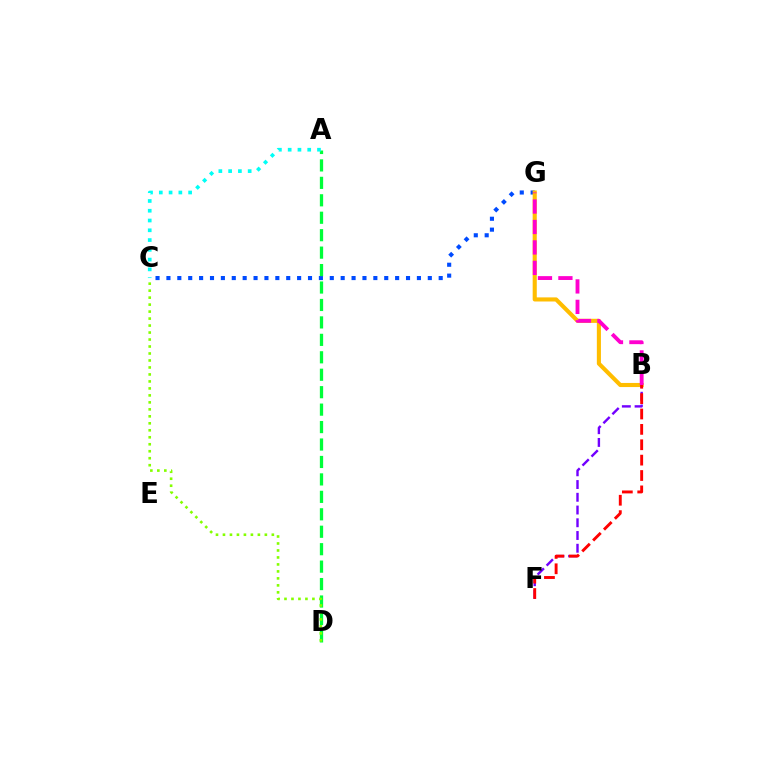{('C', 'G'): [{'color': '#004bff', 'line_style': 'dotted', 'thickness': 2.96}], ('B', 'G'): [{'color': '#ffbd00', 'line_style': 'solid', 'thickness': 2.95}, {'color': '#ff00cf', 'line_style': 'dashed', 'thickness': 2.78}], ('A', 'D'): [{'color': '#00ff39', 'line_style': 'dashed', 'thickness': 2.37}], ('C', 'D'): [{'color': '#84ff00', 'line_style': 'dotted', 'thickness': 1.9}], ('B', 'F'): [{'color': '#7200ff', 'line_style': 'dashed', 'thickness': 1.73}, {'color': '#ff0000', 'line_style': 'dashed', 'thickness': 2.09}], ('A', 'C'): [{'color': '#00fff6', 'line_style': 'dotted', 'thickness': 2.66}]}